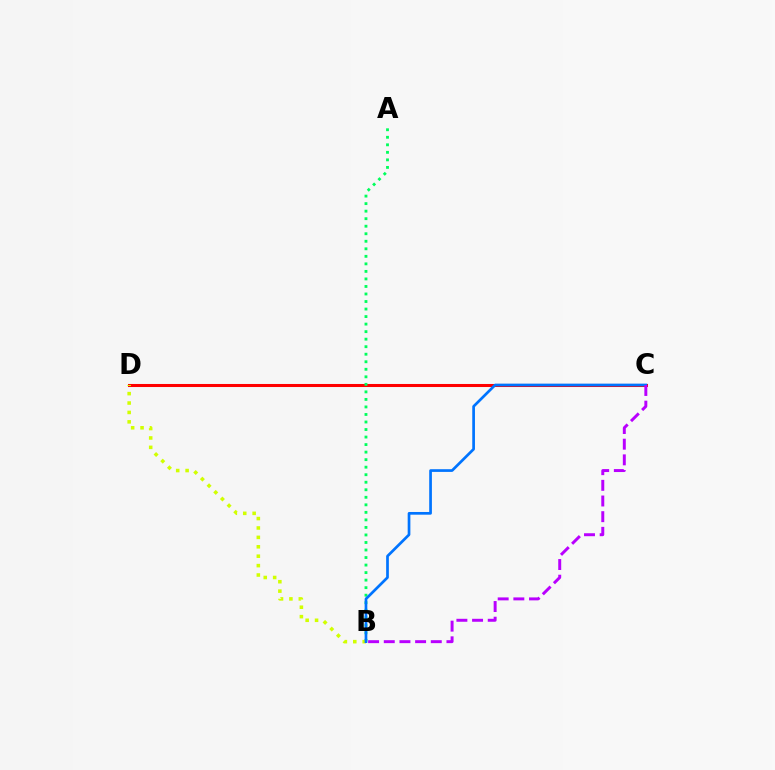{('C', 'D'): [{'color': '#ff0000', 'line_style': 'solid', 'thickness': 2.2}], ('A', 'B'): [{'color': '#00ff5c', 'line_style': 'dotted', 'thickness': 2.05}], ('B', 'D'): [{'color': '#d1ff00', 'line_style': 'dotted', 'thickness': 2.56}], ('B', 'C'): [{'color': '#0074ff', 'line_style': 'solid', 'thickness': 1.95}, {'color': '#b900ff', 'line_style': 'dashed', 'thickness': 2.13}]}